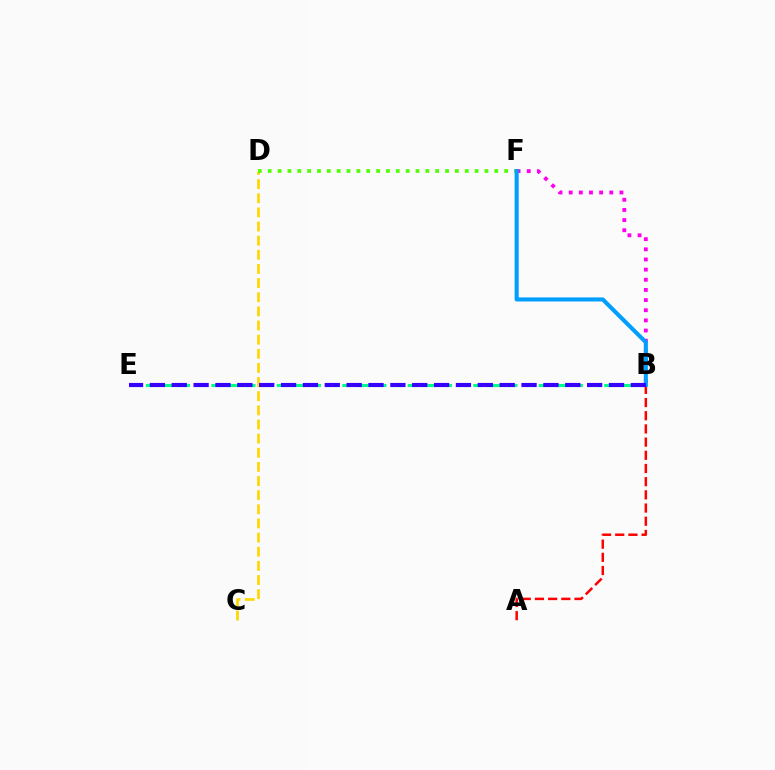{('C', 'D'): [{'color': '#ffd500', 'line_style': 'dashed', 'thickness': 1.92}], ('B', 'F'): [{'color': '#ff00ed', 'line_style': 'dotted', 'thickness': 2.76}, {'color': '#009eff', 'line_style': 'solid', 'thickness': 2.93}], ('A', 'B'): [{'color': '#ff0000', 'line_style': 'dashed', 'thickness': 1.79}], ('D', 'F'): [{'color': '#4fff00', 'line_style': 'dotted', 'thickness': 2.68}], ('B', 'E'): [{'color': '#00ff86', 'line_style': 'dashed', 'thickness': 2.22}, {'color': '#3700ff', 'line_style': 'dashed', 'thickness': 2.97}]}